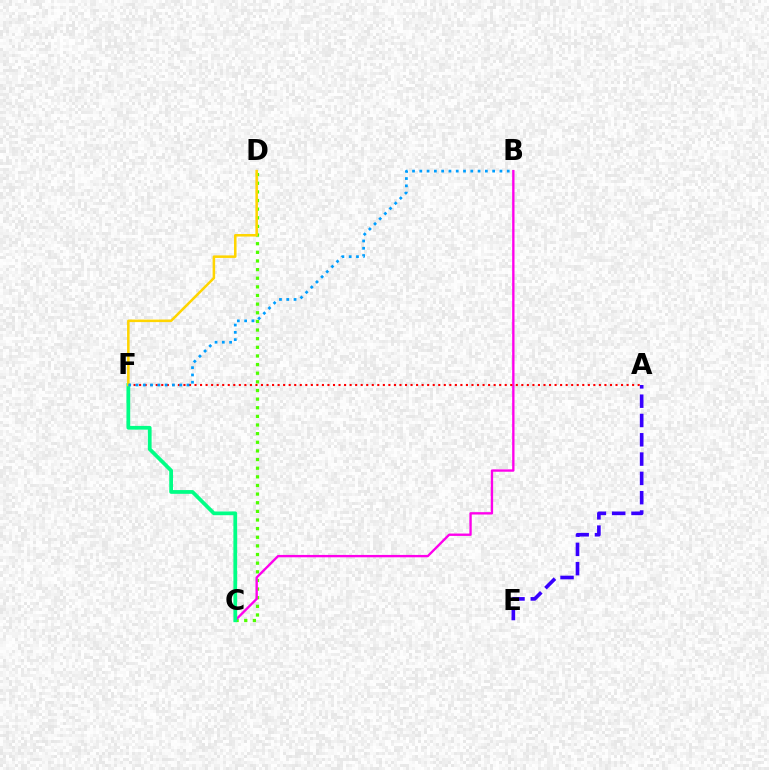{('C', 'D'): [{'color': '#4fff00', 'line_style': 'dotted', 'thickness': 2.35}], ('B', 'C'): [{'color': '#ff00ed', 'line_style': 'solid', 'thickness': 1.7}], ('A', 'F'): [{'color': '#ff0000', 'line_style': 'dotted', 'thickness': 1.51}], ('C', 'F'): [{'color': '#00ff86', 'line_style': 'solid', 'thickness': 2.7}], ('D', 'F'): [{'color': '#ffd500', 'line_style': 'solid', 'thickness': 1.82}], ('B', 'F'): [{'color': '#009eff', 'line_style': 'dotted', 'thickness': 1.98}], ('A', 'E'): [{'color': '#3700ff', 'line_style': 'dashed', 'thickness': 2.62}]}